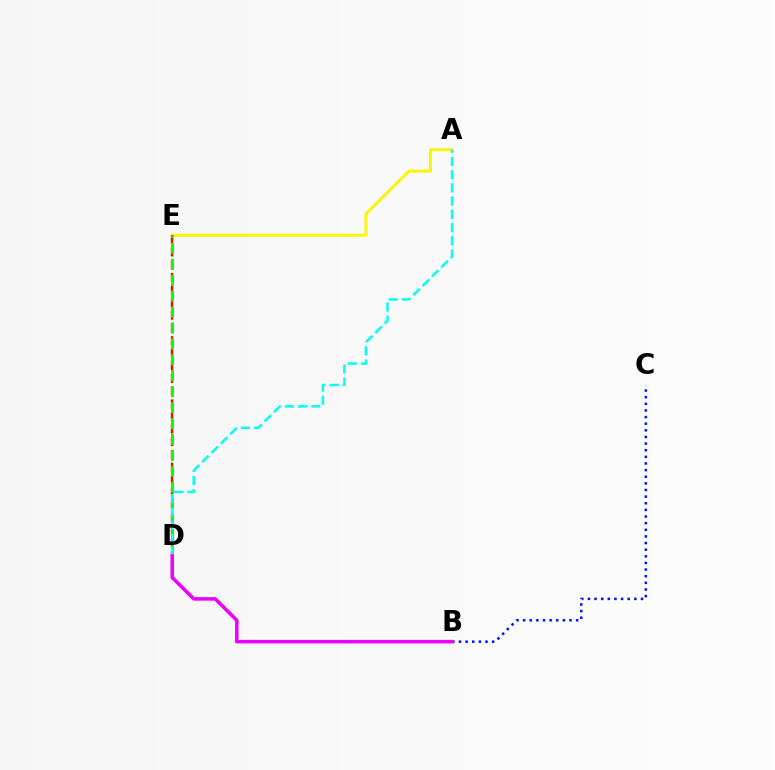{('A', 'E'): [{'color': '#fcf500', 'line_style': 'solid', 'thickness': 2.11}], ('B', 'C'): [{'color': '#0010ff', 'line_style': 'dotted', 'thickness': 1.8}], ('D', 'E'): [{'color': '#ff0000', 'line_style': 'dashed', 'thickness': 1.72}, {'color': '#08ff00', 'line_style': 'dashed', 'thickness': 2.16}], ('A', 'D'): [{'color': '#00fff6', 'line_style': 'dashed', 'thickness': 1.79}], ('B', 'D'): [{'color': '#ee00ff', 'line_style': 'solid', 'thickness': 2.54}]}